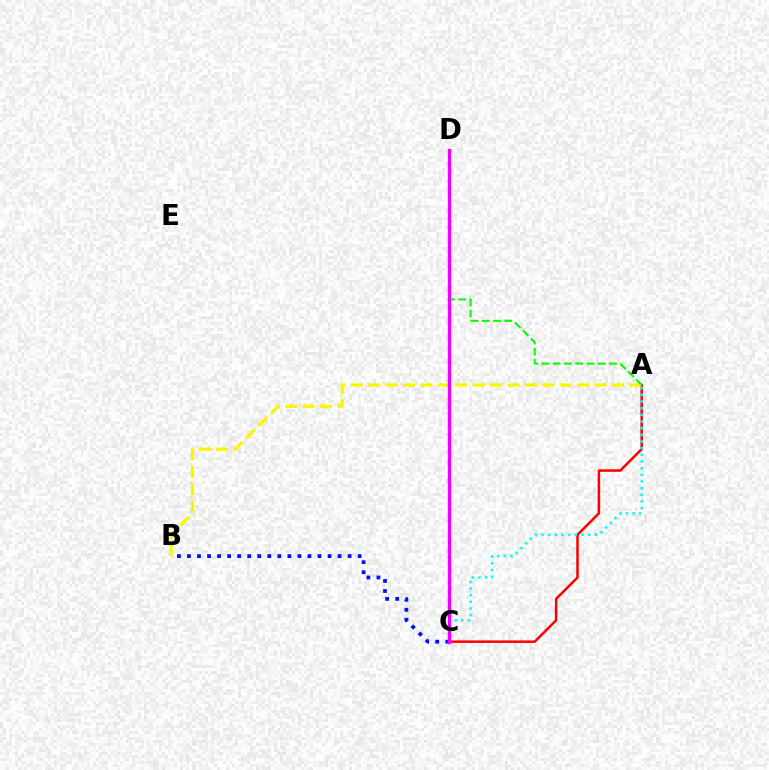{('A', 'C'): [{'color': '#ff0000', 'line_style': 'solid', 'thickness': 1.81}, {'color': '#00fff6', 'line_style': 'dotted', 'thickness': 1.81}], ('B', 'C'): [{'color': '#0010ff', 'line_style': 'dotted', 'thickness': 2.73}], ('A', 'B'): [{'color': '#fcf500', 'line_style': 'dashed', 'thickness': 2.36}], ('A', 'D'): [{'color': '#08ff00', 'line_style': 'dashed', 'thickness': 1.53}], ('C', 'D'): [{'color': '#ee00ff', 'line_style': 'solid', 'thickness': 2.47}]}